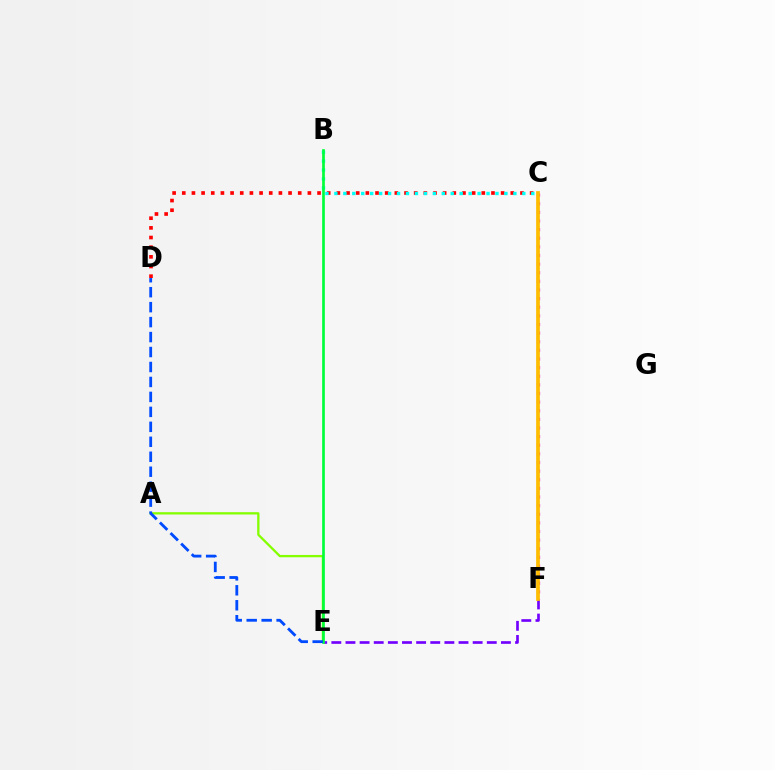{('C', 'F'): [{'color': '#ff00cf', 'line_style': 'dotted', 'thickness': 2.34}, {'color': '#ffbd00', 'line_style': 'solid', 'thickness': 2.69}], ('C', 'D'): [{'color': '#ff0000', 'line_style': 'dotted', 'thickness': 2.63}], ('E', 'F'): [{'color': '#7200ff', 'line_style': 'dashed', 'thickness': 1.92}], ('A', 'E'): [{'color': '#84ff00', 'line_style': 'solid', 'thickness': 1.66}], ('B', 'C'): [{'color': '#00fff6', 'line_style': 'dotted', 'thickness': 2.43}], ('B', 'E'): [{'color': '#00ff39', 'line_style': 'solid', 'thickness': 1.93}], ('D', 'E'): [{'color': '#004bff', 'line_style': 'dashed', 'thickness': 2.03}]}